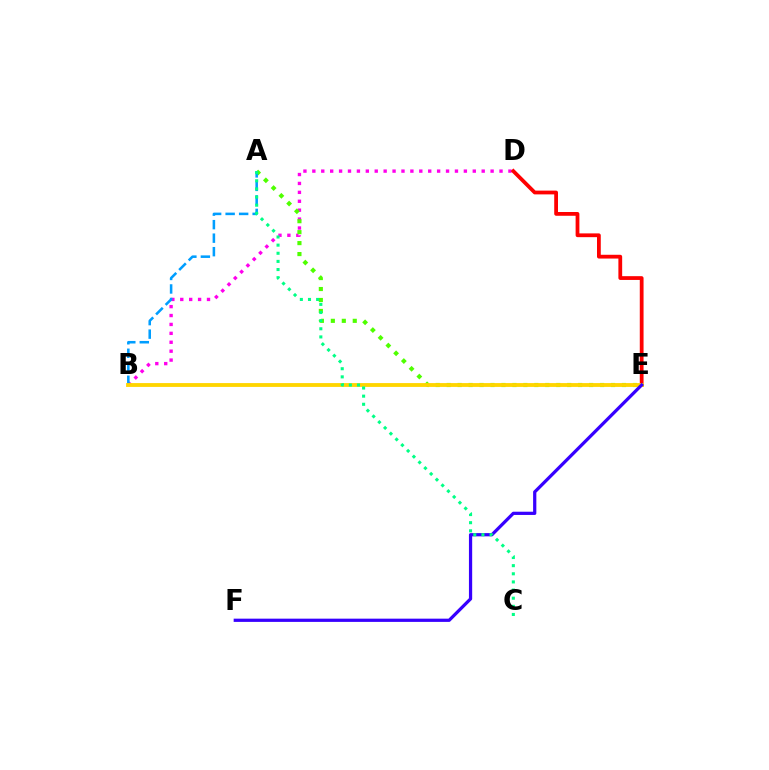{('B', 'D'): [{'color': '#ff00ed', 'line_style': 'dotted', 'thickness': 2.42}], ('A', 'E'): [{'color': '#4fff00', 'line_style': 'dotted', 'thickness': 2.98}], ('D', 'E'): [{'color': '#ff0000', 'line_style': 'solid', 'thickness': 2.72}], ('A', 'B'): [{'color': '#009eff', 'line_style': 'dashed', 'thickness': 1.84}], ('B', 'E'): [{'color': '#ffd500', 'line_style': 'solid', 'thickness': 2.76}], ('E', 'F'): [{'color': '#3700ff', 'line_style': 'solid', 'thickness': 2.33}], ('A', 'C'): [{'color': '#00ff86', 'line_style': 'dotted', 'thickness': 2.21}]}